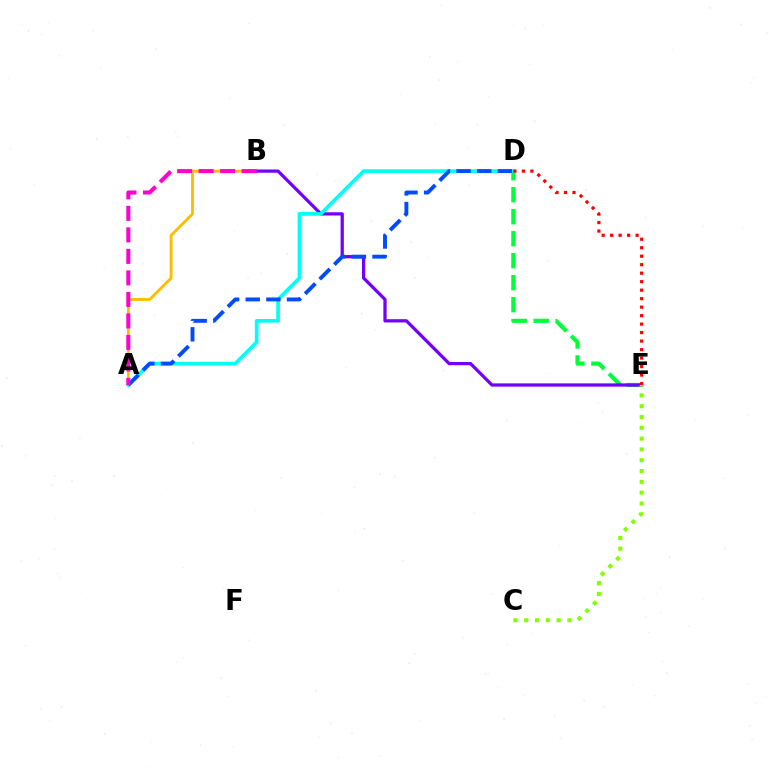{('D', 'E'): [{'color': '#00ff39', 'line_style': 'dashed', 'thickness': 2.99}, {'color': '#ff0000', 'line_style': 'dotted', 'thickness': 2.31}], ('A', 'B'): [{'color': '#ffbd00', 'line_style': 'solid', 'thickness': 2.05}, {'color': '#ff00cf', 'line_style': 'dashed', 'thickness': 2.92}], ('B', 'E'): [{'color': '#7200ff', 'line_style': 'solid', 'thickness': 2.34}], ('A', 'D'): [{'color': '#00fff6', 'line_style': 'solid', 'thickness': 2.63}, {'color': '#004bff', 'line_style': 'dashed', 'thickness': 2.8}], ('C', 'E'): [{'color': '#84ff00', 'line_style': 'dotted', 'thickness': 2.94}]}